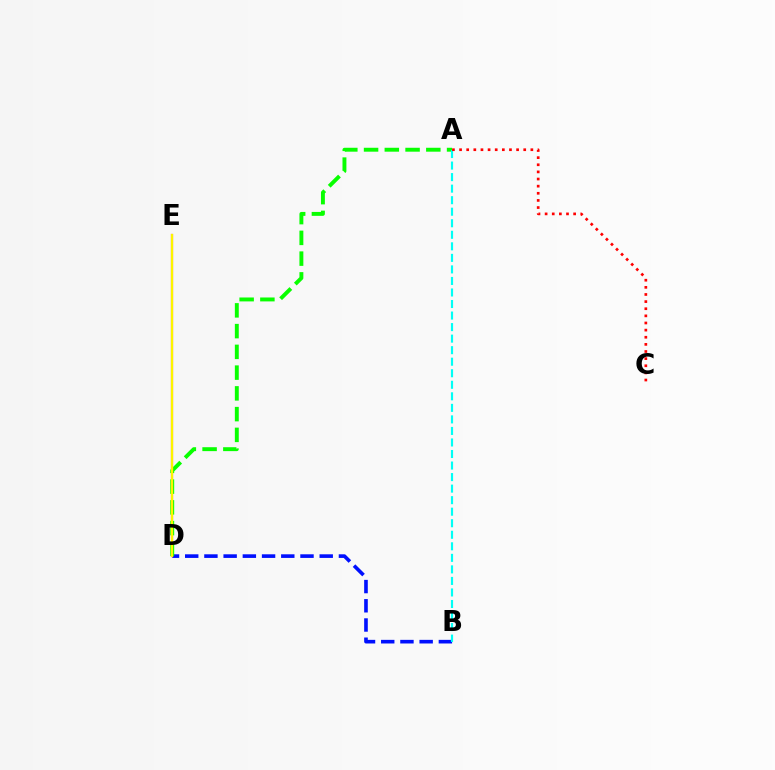{('B', 'D'): [{'color': '#0010ff', 'line_style': 'dashed', 'thickness': 2.61}], ('D', 'E'): [{'color': '#ee00ff', 'line_style': 'solid', 'thickness': 1.55}, {'color': '#fcf500', 'line_style': 'solid', 'thickness': 1.68}], ('A', 'D'): [{'color': '#08ff00', 'line_style': 'dashed', 'thickness': 2.82}], ('A', 'B'): [{'color': '#00fff6', 'line_style': 'dashed', 'thickness': 1.57}], ('A', 'C'): [{'color': '#ff0000', 'line_style': 'dotted', 'thickness': 1.94}]}